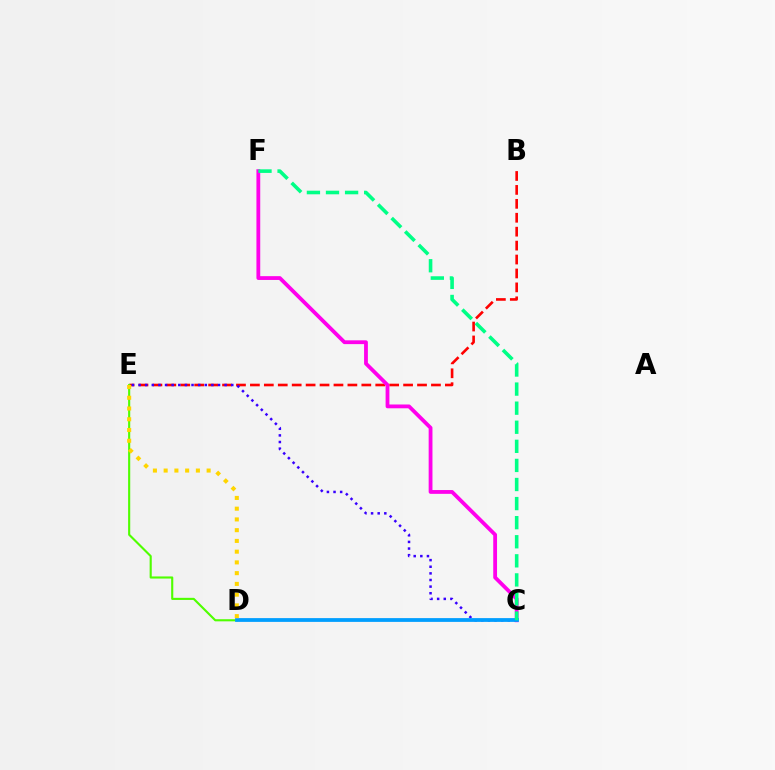{('B', 'E'): [{'color': '#ff0000', 'line_style': 'dashed', 'thickness': 1.89}], ('C', 'E'): [{'color': '#3700ff', 'line_style': 'dotted', 'thickness': 1.8}], ('C', 'F'): [{'color': '#ff00ed', 'line_style': 'solid', 'thickness': 2.74}, {'color': '#00ff86', 'line_style': 'dashed', 'thickness': 2.59}], ('D', 'E'): [{'color': '#4fff00', 'line_style': 'solid', 'thickness': 1.53}, {'color': '#ffd500', 'line_style': 'dotted', 'thickness': 2.92}], ('C', 'D'): [{'color': '#009eff', 'line_style': 'solid', 'thickness': 2.72}]}